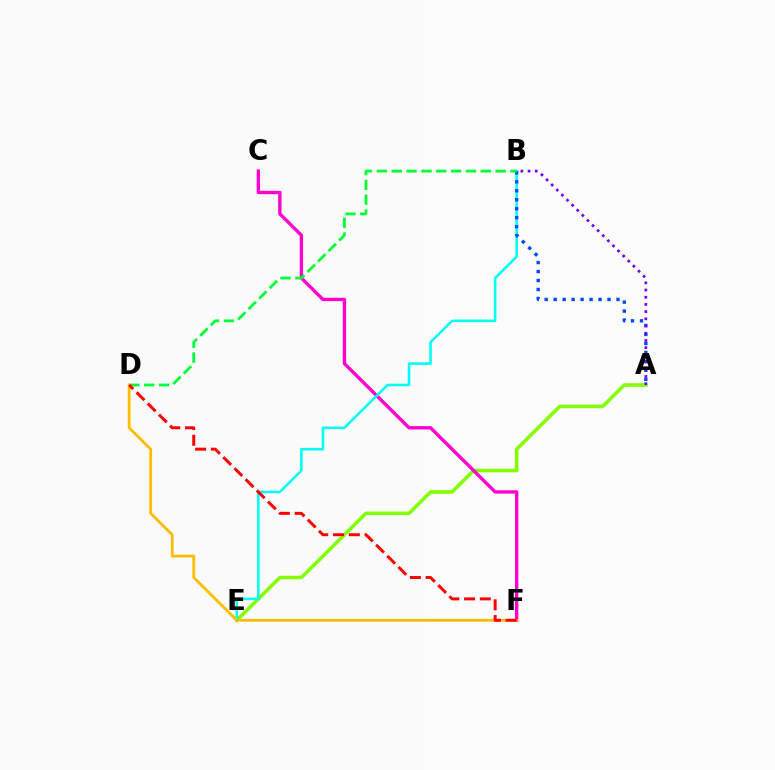{('A', 'E'): [{'color': '#84ff00', 'line_style': 'solid', 'thickness': 2.58}], ('C', 'F'): [{'color': '#ff00cf', 'line_style': 'solid', 'thickness': 2.42}], ('B', 'E'): [{'color': '#00fff6', 'line_style': 'solid', 'thickness': 1.84}], ('A', 'B'): [{'color': '#004bff', 'line_style': 'dotted', 'thickness': 2.44}, {'color': '#7200ff', 'line_style': 'dotted', 'thickness': 1.96}], ('B', 'D'): [{'color': '#00ff39', 'line_style': 'dashed', 'thickness': 2.02}], ('D', 'F'): [{'color': '#ffbd00', 'line_style': 'solid', 'thickness': 2.03}, {'color': '#ff0000', 'line_style': 'dashed', 'thickness': 2.14}]}